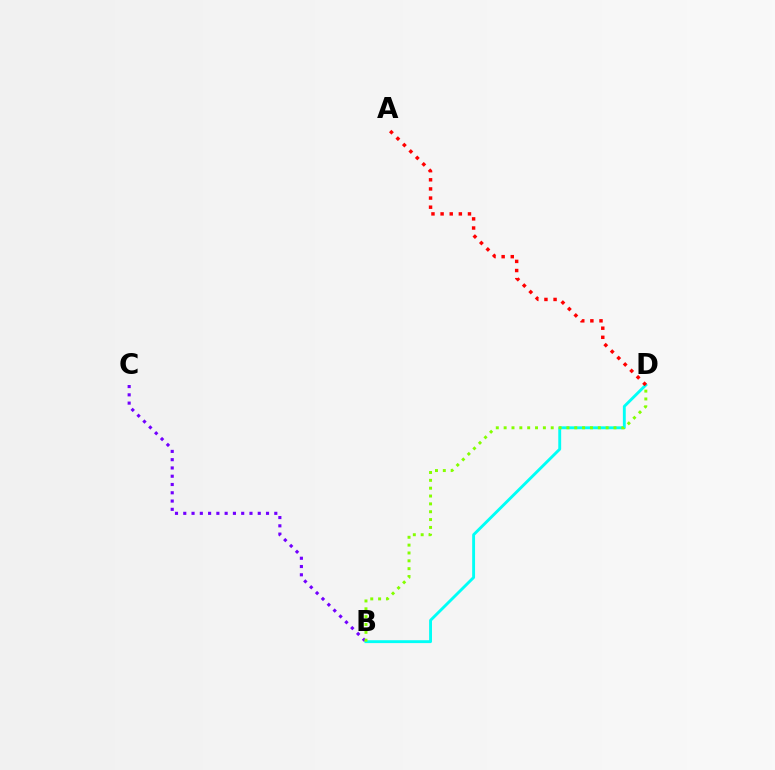{('B', 'C'): [{'color': '#7200ff', 'line_style': 'dotted', 'thickness': 2.25}], ('B', 'D'): [{'color': '#00fff6', 'line_style': 'solid', 'thickness': 2.07}, {'color': '#84ff00', 'line_style': 'dotted', 'thickness': 2.13}], ('A', 'D'): [{'color': '#ff0000', 'line_style': 'dotted', 'thickness': 2.48}]}